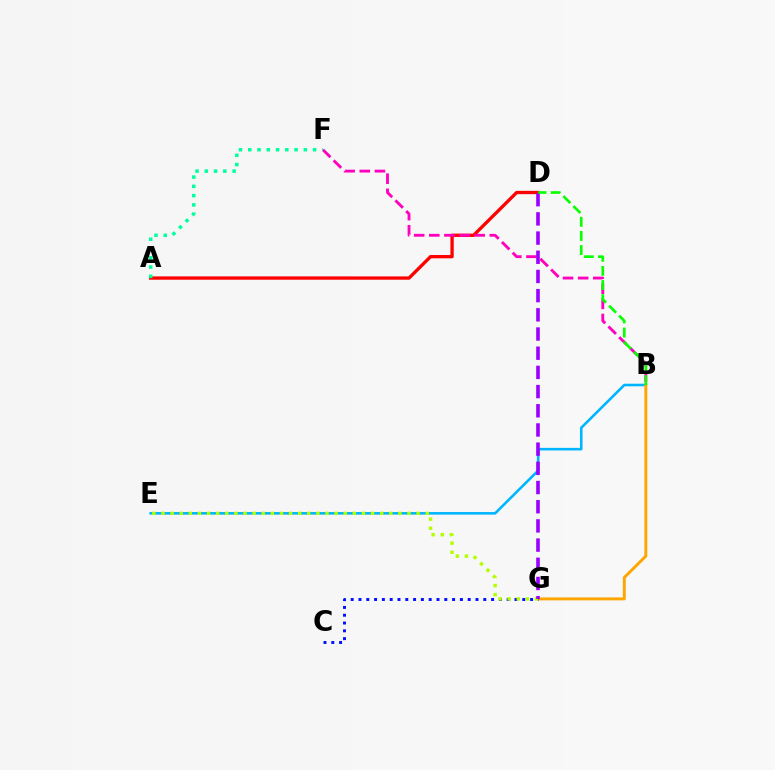{('A', 'D'): [{'color': '#ff0000', 'line_style': 'solid', 'thickness': 2.39}], ('B', 'E'): [{'color': '#00b5ff', 'line_style': 'solid', 'thickness': 1.85}], ('B', 'G'): [{'color': '#ffa500', 'line_style': 'solid', 'thickness': 2.11}], ('B', 'F'): [{'color': '#ff00bd', 'line_style': 'dashed', 'thickness': 2.06}], ('C', 'G'): [{'color': '#0010ff', 'line_style': 'dotted', 'thickness': 2.12}], ('A', 'F'): [{'color': '#00ff9d', 'line_style': 'dotted', 'thickness': 2.52}], ('E', 'G'): [{'color': '#b3ff00', 'line_style': 'dotted', 'thickness': 2.48}], ('D', 'G'): [{'color': '#9b00ff', 'line_style': 'dashed', 'thickness': 2.61}], ('B', 'D'): [{'color': '#08ff00', 'line_style': 'dashed', 'thickness': 1.92}]}